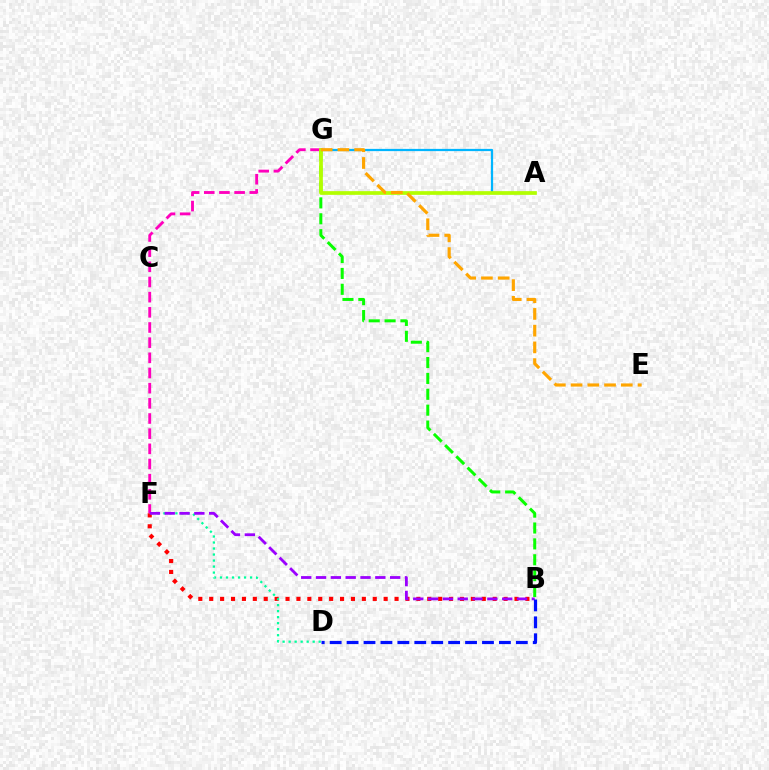{('F', 'G'): [{'color': '#ff00bd', 'line_style': 'dashed', 'thickness': 2.06}], ('B', 'G'): [{'color': '#08ff00', 'line_style': 'dashed', 'thickness': 2.16}], ('B', 'F'): [{'color': '#ff0000', 'line_style': 'dotted', 'thickness': 2.96}, {'color': '#9b00ff', 'line_style': 'dashed', 'thickness': 2.01}], ('A', 'G'): [{'color': '#00b5ff', 'line_style': 'solid', 'thickness': 1.61}, {'color': '#b3ff00', 'line_style': 'solid', 'thickness': 2.66}], ('D', 'F'): [{'color': '#00ff9d', 'line_style': 'dotted', 'thickness': 1.63}], ('E', 'G'): [{'color': '#ffa500', 'line_style': 'dashed', 'thickness': 2.27}], ('B', 'D'): [{'color': '#0010ff', 'line_style': 'dashed', 'thickness': 2.3}]}